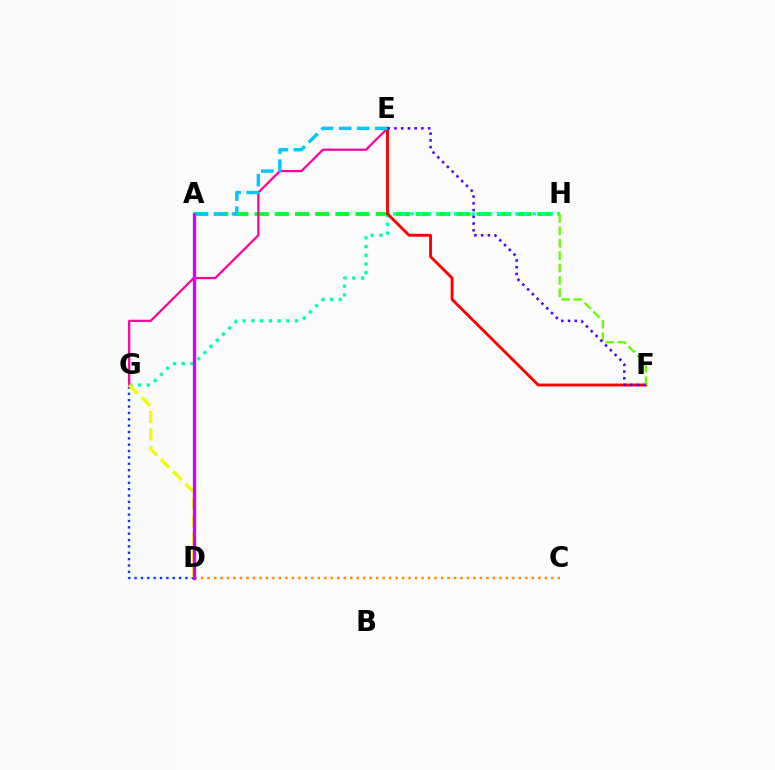{('A', 'H'): [{'color': '#00ff27', 'line_style': 'dashed', 'thickness': 2.74}], ('C', 'D'): [{'color': '#ff8800', 'line_style': 'dotted', 'thickness': 1.76}], ('G', 'H'): [{'color': '#00ffaf', 'line_style': 'dotted', 'thickness': 2.37}], ('E', 'G'): [{'color': '#ff00a0', 'line_style': 'solid', 'thickness': 1.61}], ('D', 'G'): [{'color': '#003fff', 'line_style': 'dotted', 'thickness': 1.73}, {'color': '#eeff00', 'line_style': 'dashed', 'thickness': 2.37}], ('E', 'F'): [{'color': '#ff0000', 'line_style': 'solid', 'thickness': 2.08}, {'color': '#4f00ff', 'line_style': 'dotted', 'thickness': 1.83}], ('F', 'H'): [{'color': '#66ff00', 'line_style': 'dashed', 'thickness': 1.68}], ('A', 'D'): [{'color': '#d600ff', 'line_style': 'solid', 'thickness': 2.36}], ('A', 'E'): [{'color': '#00c7ff', 'line_style': 'dashed', 'thickness': 2.45}]}